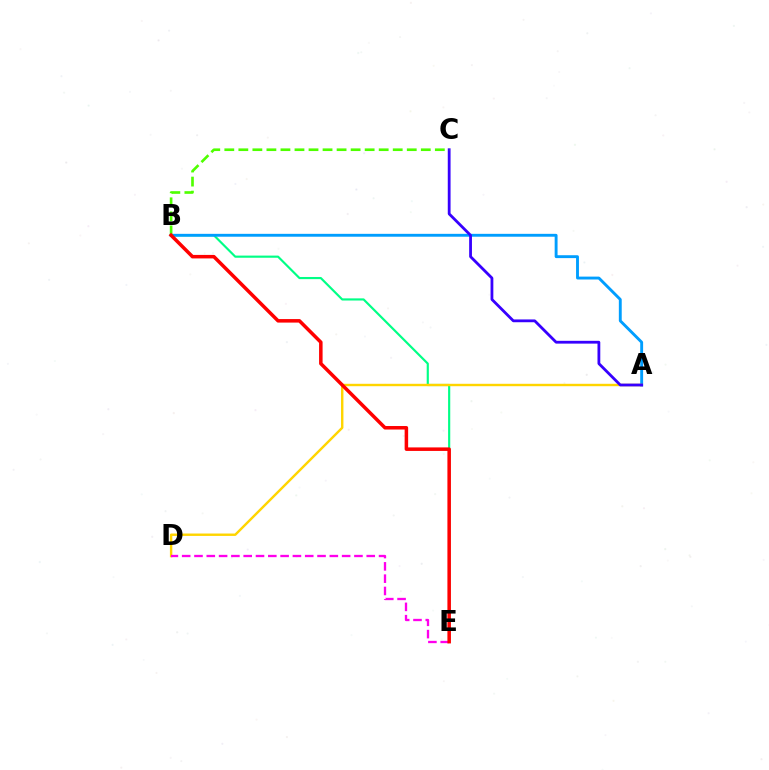{('B', 'E'): [{'color': '#00ff86', 'line_style': 'solid', 'thickness': 1.55}, {'color': '#ff0000', 'line_style': 'solid', 'thickness': 2.53}], ('A', 'B'): [{'color': '#009eff', 'line_style': 'solid', 'thickness': 2.08}], ('A', 'D'): [{'color': '#ffd500', 'line_style': 'solid', 'thickness': 1.73}], ('A', 'C'): [{'color': '#3700ff', 'line_style': 'solid', 'thickness': 2.01}], ('B', 'C'): [{'color': '#4fff00', 'line_style': 'dashed', 'thickness': 1.91}], ('D', 'E'): [{'color': '#ff00ed', 'line_style': 'dashed', 'thickness': 1.67}]}